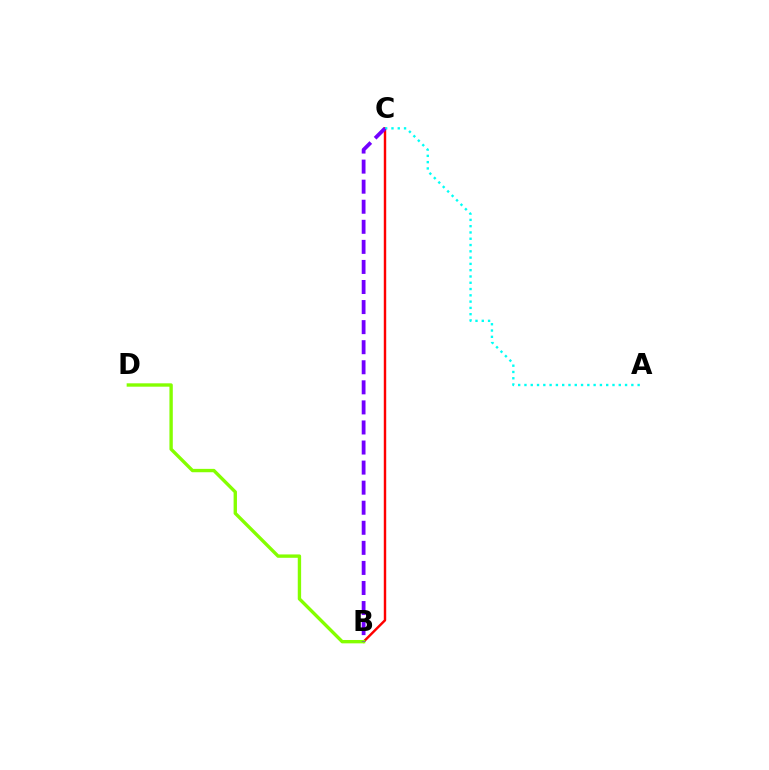{('B', 'C'): [{'color': '#ff0000', 'line_style': 'solid', 'thickness': 1.75}, {'color': '#7200ff', 'line_style': 'dashed', 'thickness': 2.73}], ('B', 'D'): [{'color': '#84ff00', 'line_style': 'solid', 'thickness': 2.42}], ('A', 'C'): [{'color': '#00fff6', 'line_style': 'dotted', 'thickness': 1.71}]}